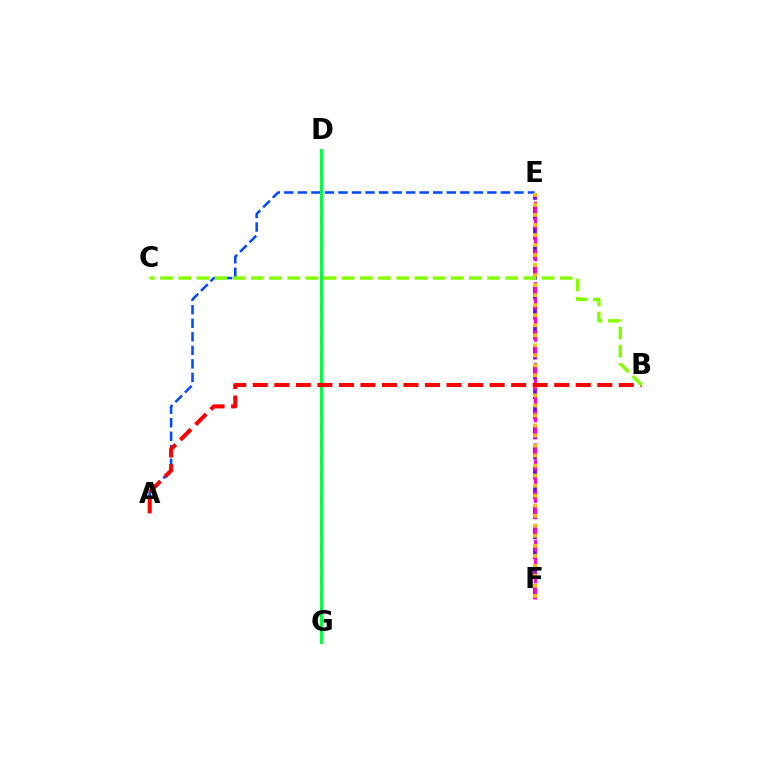{('E', 'F'): [{'color': '#7200ff', 'line_style': 'dashed', 'thickness': 2.71}, {'color': '#ff00cf', 'line_style': 'dashed', 'thickness': 2.19}, {'color': '#ffbd00', 'line_style': 'dotted', 'thickness': 2.72}], ('A', 'E'): [{'color': '#004bff', 'line_style': 'dashed', 'thickness': 1.84}], ('D', 'G'): [{'color': '#00fff6', 'line_style': 'dotted', 'thickness': 2.04}, {'color': '#00ff39', 'line_style': 'solid', 'thickness': 2.11}], ('A', 'B'): [{'color': '#ff0000', 'line_style': 'dashed', 'thickness': 2.92}], ('B', 'C'): [{'color': '#84ff00', 'line_style': 'dashed', 'thickness': 2.47}]}